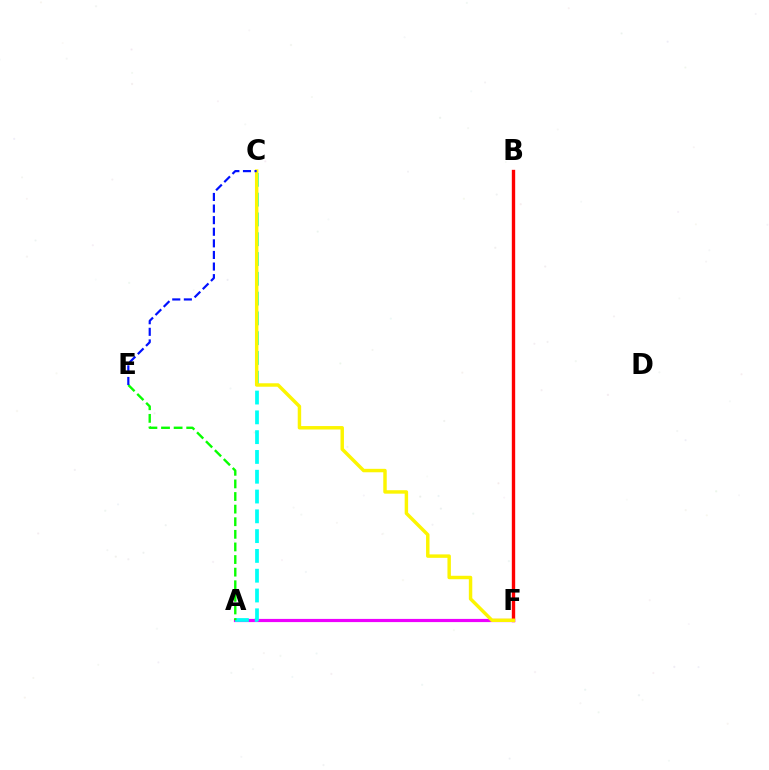{('A', 'F'): [{'color': '#ee00ff', 'line_style': 'solid', 'thickness': 2.3}], ('A', 'C'): [{'color': '#00fff6', 'line_style': 'dashed', 'thickness': 2.69}], ('A', 'E'): [{'color': '#08ff00', 'line_style': 'dashed', 'thickness': 1.71}], ('B', 'F'): [{'color': '#ff0000', 'line_style': 'solid', 'thickness': 2.42}], ('C', 'F'): [{'color': '#fcf500', 'line_style': 'solid', 'thickness': 2.48}], ('C', 'E'): [{'color': '#0010ff', 'line_style': 'dashed', 'thickness': 1.58}]}